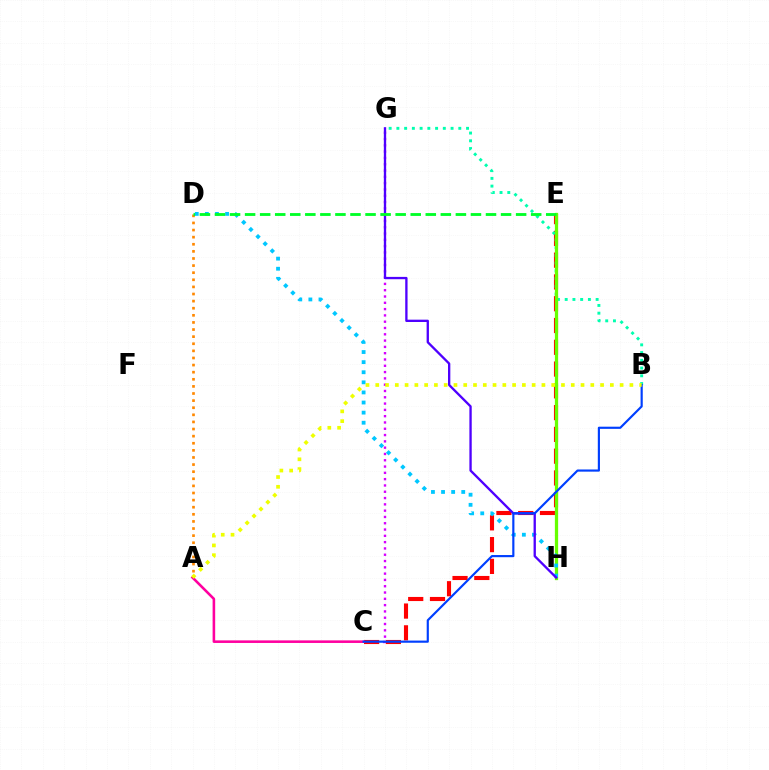{('C', 'G'): [{'color': '#d600ff', 'line_style': 'dotted', 'thickness': 1.71}], ('C', 'E'): [{'color': '#ff0000', 'line_style': 'dashed', 'thickness': 2.96}], ('A', 'D'): [{'color': '#ff8800', 'line_style': 'dotted', 'thickness': 1.93}], ('B', 'G'): [{'color': '#00ffaf', 'line_style': 'dotted', 'thickness': 2.1}], ('E', 'H'): [{'color': '#66ff00', 'line_style': 'solid', 'thickness': 2.34}], ('D', 'H'): [{'color': '#00c7ff', 'line_style': 'dotted', 'thickness': 2.74}], ('G', 'H'): [{'color': '#4f00ff', 'line_style': 'solid', 'thickness': 1.67}], ('A', 'C'): [{'color': '#ff00a0', 'line_style': 'solid', 'thickness': 1.86}], ('B', 'C'): [{'color': '#003fff', 'line_style': 'solid', 'thickness': 1.56}], ('A', 'B'): [{'color': '#eeff00', 'line_style': 'dotted', 'thickness': 2.66}], ('D', 'E'): [{'color': '#00ff27', 'line_style': 'dashed', 'thickness': 2.05}]}